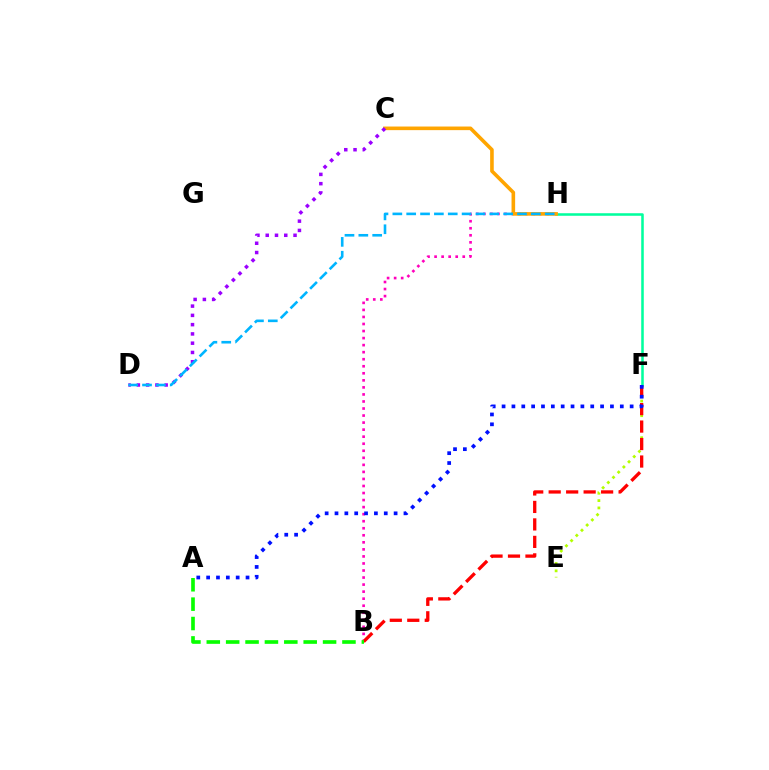{('E', 'F'): [{'color': '#b3ff00', 'line_style': 'dotted', 'thickness': 1.99}], ('B', 'H'): [{'color': '#ff00bd', 'line_style': 'dotted', 'thickness': 1.91}], ('F', 'H'): [{'color': '#00ff9d', 'line_style': 'solid', 'thickness': 1.83}], ('B', 'F'): [{'color': '#ff0000', 'line_style': 'dashed', 'thickness': 2.37}], ('A', 'F'): [{'color': '#0010ff', 'line_style': 'dotted', 'thickness': 2.68}], ('A', 'B'): [{'color': '#08ff00', 'line_style': 'dashed', 'thickness': 2.63}], ('C', 'H'): [{'color': '#ffa500', 'line_style': 'solid', 'thickness': 2.6}], ('C', 'D'): [{'color': '#9b00ff', 'line_style': 'dotted', 'thickness': 2.52}], ('D', 'H'): [{'color': '#00b5ff', 'line_style': 'dashed', 'thickness': 1.88}]}